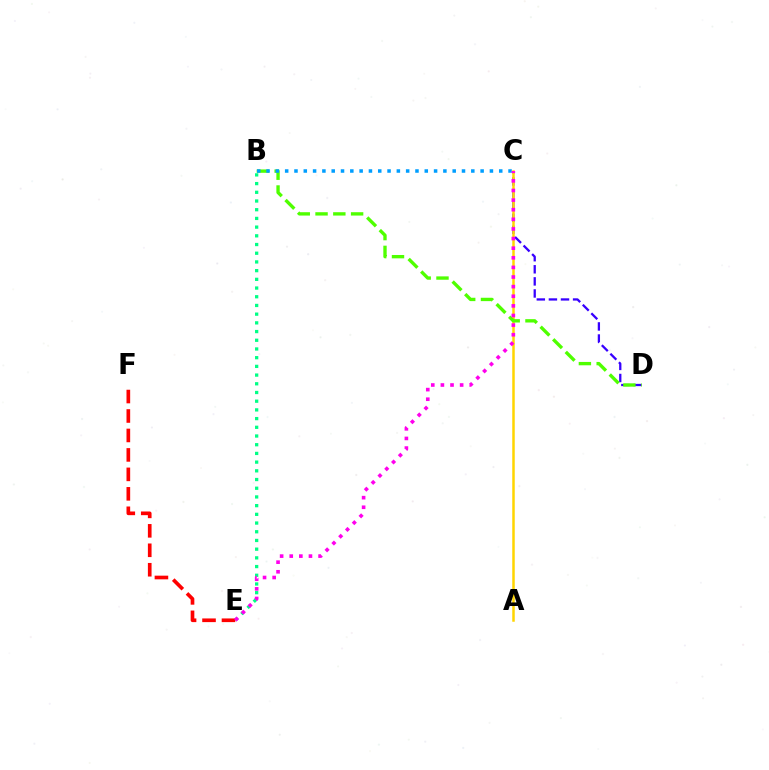{('C', 'D'): [{'color': '#3700ff', 'line_style': 'dashed', 'thickness': 1.64}], ('B', 'E'): [{'color': '#00ff86', 'line_style': 'dotted', 'thickness': 2.36}], ('A', 'C'): [{'color': '#ffd500', 'line_style': 'solid', 'thickness': 1.8}], ('B', 'D'): [{'color': '#4fff00', 'line_style': 'dashed', 'thickness': 2.42}], ('E', 'F'): [{'color': '#ff0000', 'line_style': 'dashed', 'thickness': 2.64}], ('B', 'C'): [{'color': '#009eff', 'line_style': 'dotted', 'thickness': 2.53}], ('C', 'E'): [{'color': '#ff00ed', 'line_style': 'dotted', 'thickness': 2.61}]}